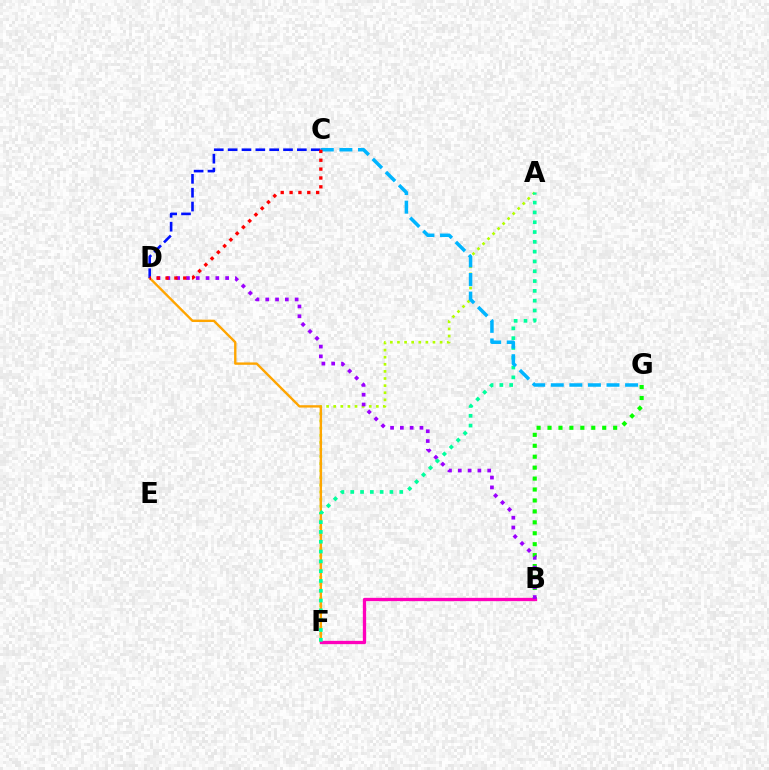{('A', 'F'): [{'color': '#b3ff00', 'line_style': 'dotted', 'thickness': 1.93}, {'color': '#00ff9d', 'line_style': 'dotted', 'thickness': 2.66}], ('D', 'F'): [{'color': '#ffa500', 'line_style': 'solid', 'thickness': 1.71}], ('B', 'G'): [{'color': '#08ff00', 'line_style': 'dotted', 'thickness': 2.97}], ('C', 'D'): [{'color': '#0010ff', 'line_style': 'dashed', 'thickness': 1.88}, {'color': '#ff0000', 'line_style': 'dotted', 'thickness': 2.41}], ('B', 'F'): [{'color': '#ff00bd', 'line_style': 'solid', 'thickness': 2.38}], ('B', 'D'): [{'color': '#9b00ff', 'line_style': 'dotted', 'thickness': 2.66}], ('C', 'G'): [{'color': '#00b5ff', 'line_style': 'dashed', 'thickness': 2.52}]}